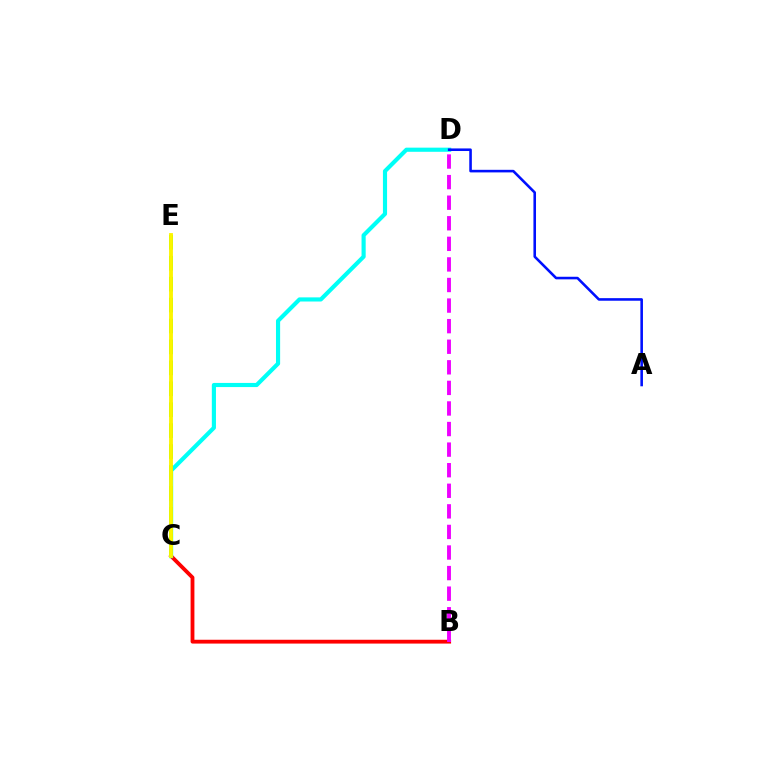{('B', 'C'): [{'color': '#ff0000', 'line_style': 'solid', 'thickness': 2.75}], ('B', 'D'): [{'color': '#ee00ff', 'line_style': 'dashed', 'thickness': 2.8}], ('C', 'D'): [{'color': '#00fff6', 'line_style': 'solid', 'thickness': 2.98}], ('C', 'E'): [{'color': '#08ff00', 'line_style': 'dashed', 'thickness': 2.84}, {'color': '#fcf500', 'line_style': 'solid', 'thickness': 2.76}], ('A', 'D'): [{'color': '#0010ff', 'line_style': 'solid', 'thickness': 1.86}]}